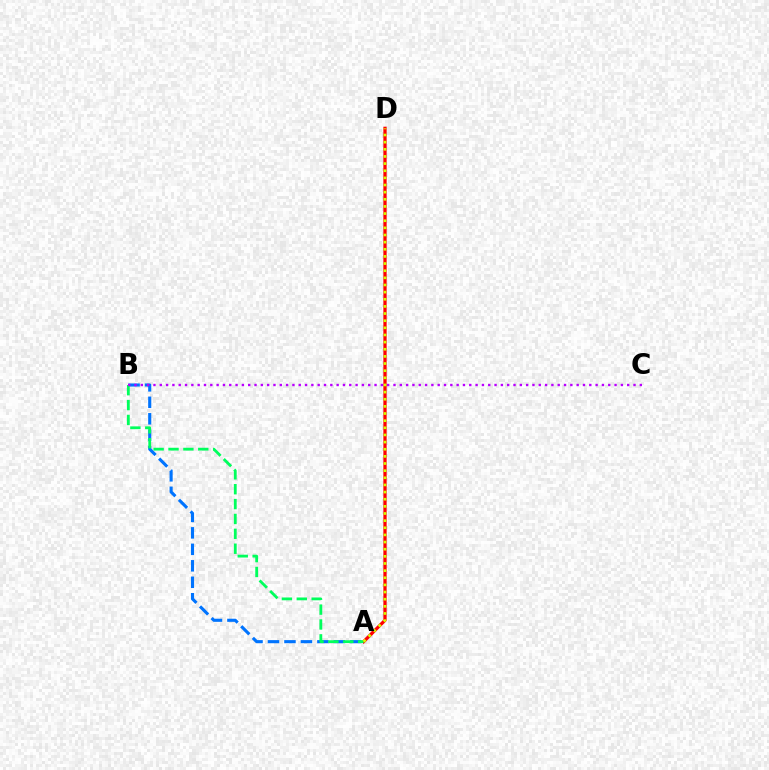{('A', 'D'): [{'color': '#ff0000', 'line_style': 'solid', 'thickness': 2.35}, {'color': '#d1ff00', 'line_style': 'dotted', 'thickness': 1.94}], ('A', 'B'): [{'color': '#0074ff', 'line_style': 'dashed', 'thickness': 2.24}, {'color': '#00ff5c', 'line_style': 'dashed', 'thickness': 2.02}], ('B', 'C'): [{'color': '#b900ff', 'line_style': 'dotted', 'thickness': 1.72}]}